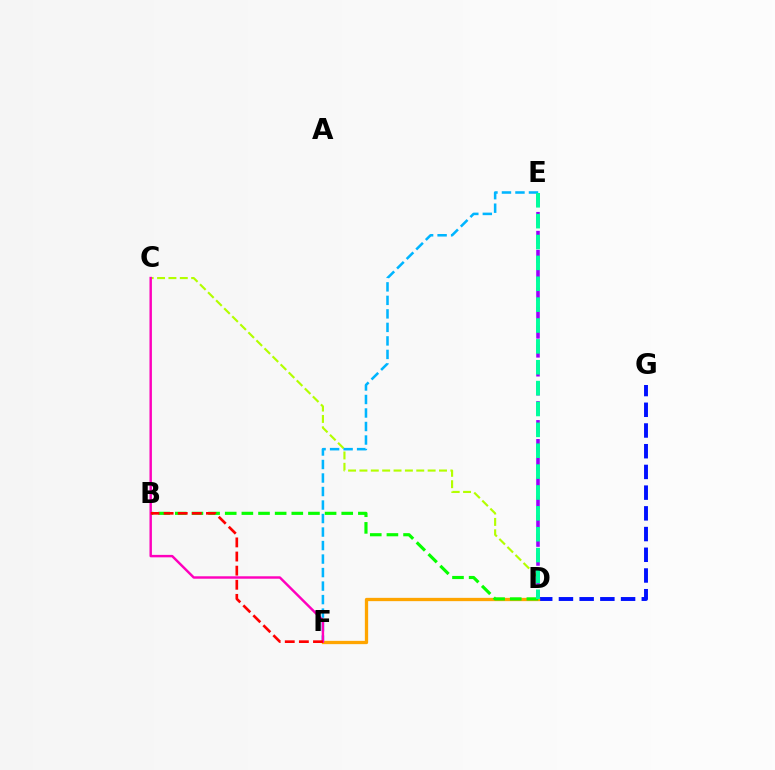{('C', 'D'): [{'color': '#b3ff00', 'line_style': 'dashed', 'thickness': 1.54}], ('E', 'F'): [{'color': '#00b5ff', 'line_style': 'dashed', 'thickness': 1.84}], ('D', 'G'): [{'color': '#0010ff', 'line_style': 'dashed', 'thickness': 2.81}], ('D', 'F'): [{'color': '#ffa500', 'line_style': 'solid', 'thickness': 2.37}], ('B', 'D'): [{'color': '#08ff00', 'line_style': 'dashed', 'thickness': 2.26}], ('D', 'E'): [{'color': '#9b00ff', 'line_style': 'dashed', 'thickness': 2.57}, {'color': '#00ff9d', 'line_style': 'dashed', 'thickness': 2.84}], ('C', 'F'): [{'color': '#ff00bd', 'line_style': 'solid', 'thickness': 1.76}], ('B', 'F'): [{'color': '#ff0000', 'line_style': 'dashed', 'thickness': 1.92}]}